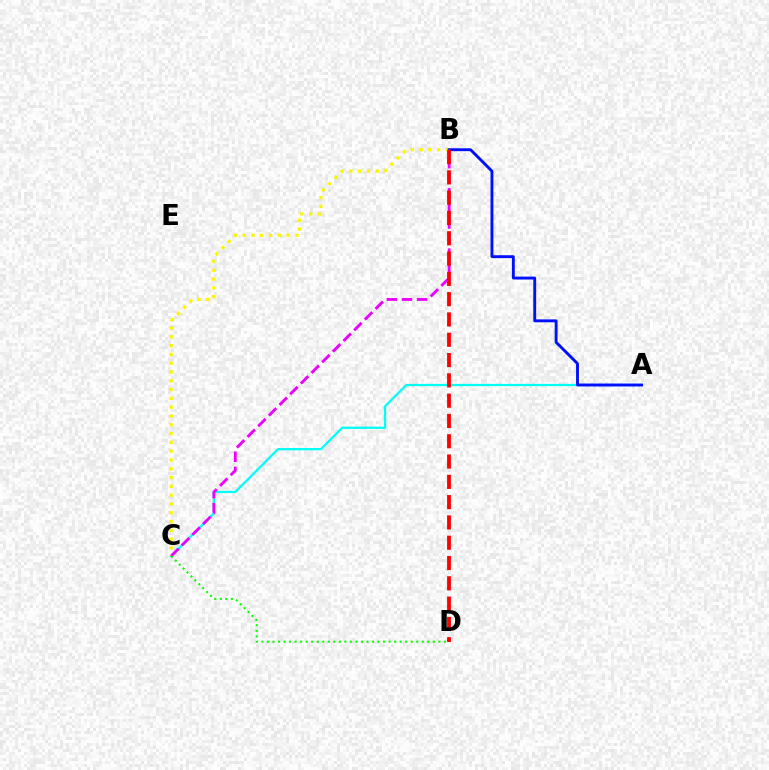{('A', 'C'): [{'color': '#00fff6', 'line_style': 'solid', 'thickness': 1.62}], ('B', 'C'): [{'color': '#fcf500', 'line_style': 'dotted', 'thickness': 2.39}, {'color': '#ee00ff', 'line_style': 'dashed', 'thickness': 2.05}], ('A', 'B'): [{'color': '#0010ff', 'line_style': 'solid', 'thickness': 2.08}], ('B', 'D'): [{'color': '#ff0000', 'line_style': 'dashed', 'thickness': 2.76}], ('C', 'D'): [{'color': '#08ff00', 'line_style': 'dotted', 'thickness': 1.5}]}